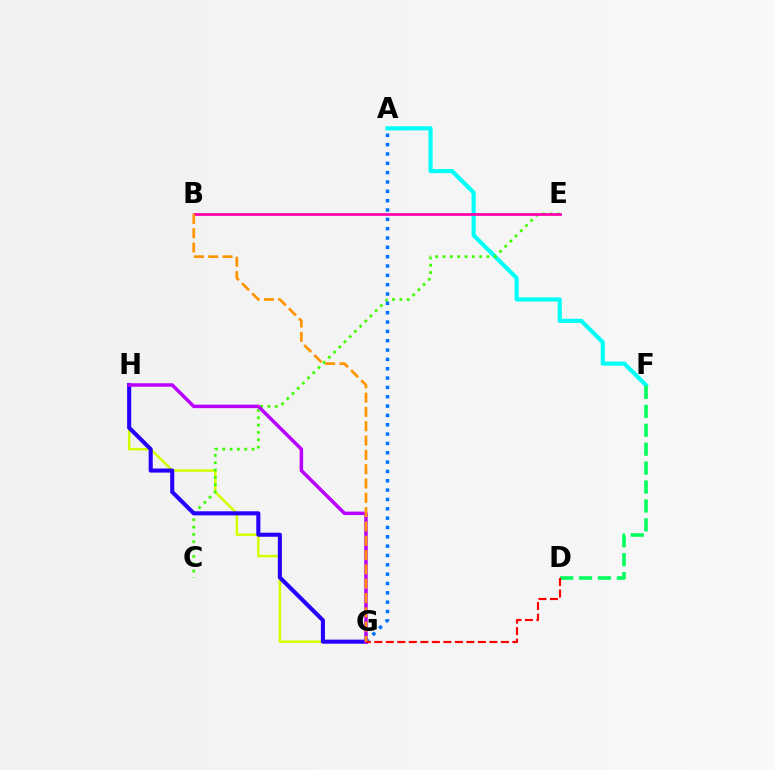{('A', 'F'): [{'color': '#00fff6', 'line_style': 'solid', 'thickness': 2.98}], ('G', 'H'): [{'color': '#d1ff00', 'line_style': 'solid', 'thickness': 1.81}, {'color': '#2500ff', 'line_style': 'solid', 'thickness': 2.94}, {'color': '#b900ff', 'line_style': 'solid', 'thickness': 2.51}], ('C', 'E'): [{'color': '#3dff00', 'line_style': 'dotted', 'thickness': 1.99}], ('D', 'F'): [{'color': '#00ff5c', 'line_style': 'dashed', 'thickness': 2.57}], ('A', 'G'): [{'color': '#0074ff', 'line_style': 'dotted', 'thickness': 2.54}], ('D', 'G'): [{'color': '#ff0000', 'line_style': 'dashed', 'thickness': 1.56}], ('B', 'E'): [{'color': '#ff00ac', 'line_style': 'solid', 'thickness': 1.98}], ('B', 'G'): [{'color': '#ff9400', 'line_style': 'dashed', 'thickness': 1.94}]}